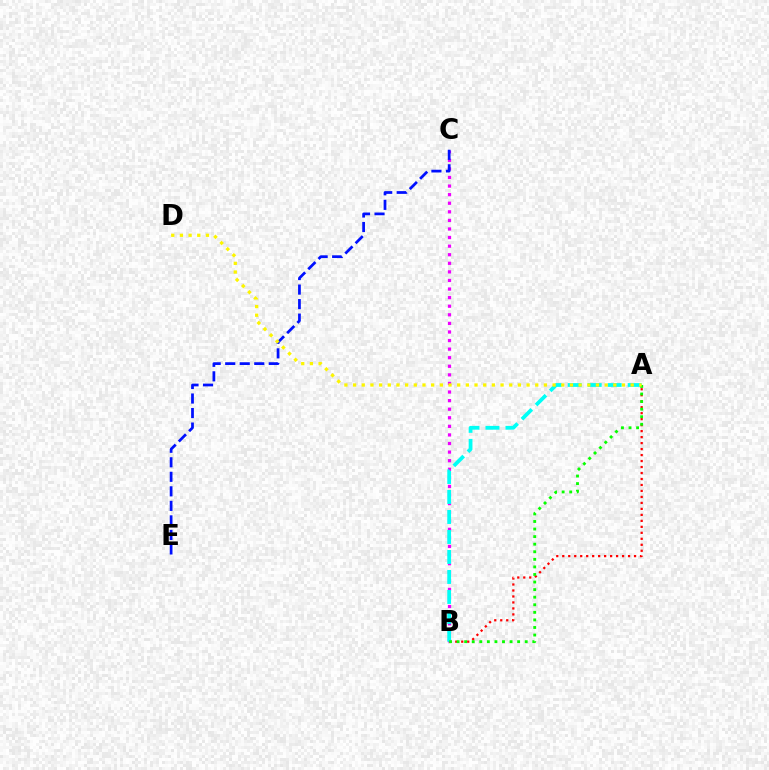{('A', 'B'): [{'color': '#ff0000', 'line_style': 'dotted', 'thickness': 1.63}, {'color': '#00fff6', 'line_style': 'dashed', 'thickness': 2.72}, {'color': '#08ff00', 'line_style': 'dotted', 'thickness': 2.06}], ('B', 'C'): [{'color': '#ee00ff', 'line_style': 'dotted', 'thickness': 2.33}], ('C', 'E'): [{'color': '#0010ff', 'line_style': 'dashed', 'thickness': 1.97}], ('A', 'D'): [{'color': '#fcf500', 'line_style': 'dotted', 'thickness': 2.36}]}